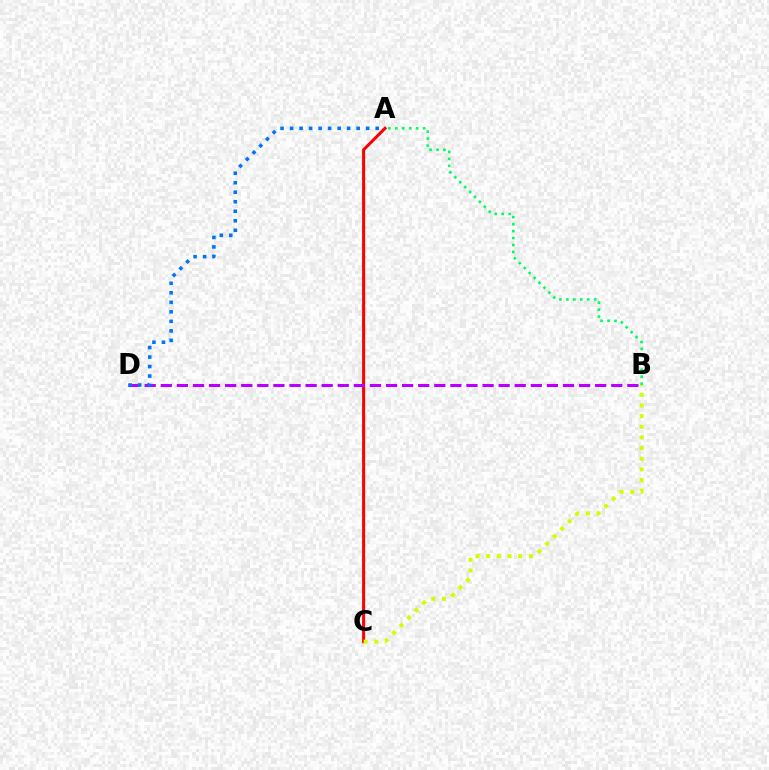{('A', 'C'): [{'color': '#ff0000', 'line_style': 'solid', 'thickness': 2.19}], ('A', 'B'): [{'color': '#00ff5c', 'line_style': 'dotted', 'thickness': 1.89}], ('B', 'C'): [{'color': '#d1ff00', 'line_style': 'dotted', 'thickness': 2.9}], ('B', 'D'): [{'color': '#b900ff', 'line_style': 'dashed', 'thickness': 2.19}], ('A', 'D'): [{'color': '#0074ff', 'line_style': 'dotted', 'thickness': 2.58}]}